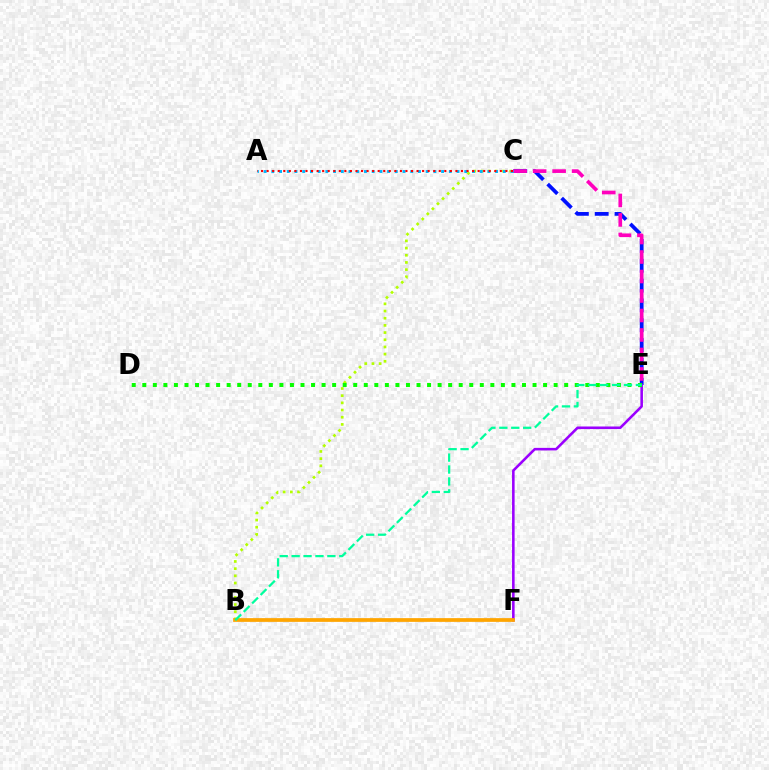{('C', 'E'): [{'color': '#0010ff', 'line_style': 'dashed', 'thickness': 2.69}, {'color': '#ff00bd', 'line_style': 'dashed', 'thickness': 2.65}], ('E', 'F'): [{'color': '#9b00ff', 'line_style': 'solid', 'thickness': 1.86}], ('B', 'C'): [{'color': '#b3ff00', 'line_style': 'dotted', 'thickness': 1.95}], ('A', 'C'): [{'color': '#00b5ff', 'line_style': 'dotted', 'thickness': 2.1}, {'color': '#ff0000', 'line_style': 'dotted', 'thickness': 1.51}], ('B', 'F'): [{'color': '#ffa500', 'line_style': 'solid', 'thickness': 2.69}], ('D', 'E'): [{'color': '#08ff00', 'line_style': 'dotted', 'thickness': 2.87}], ('B', 'E'): [{'color': '#00ff9d', 'line_style': 'dashed', 'thickness': 1.62}]}